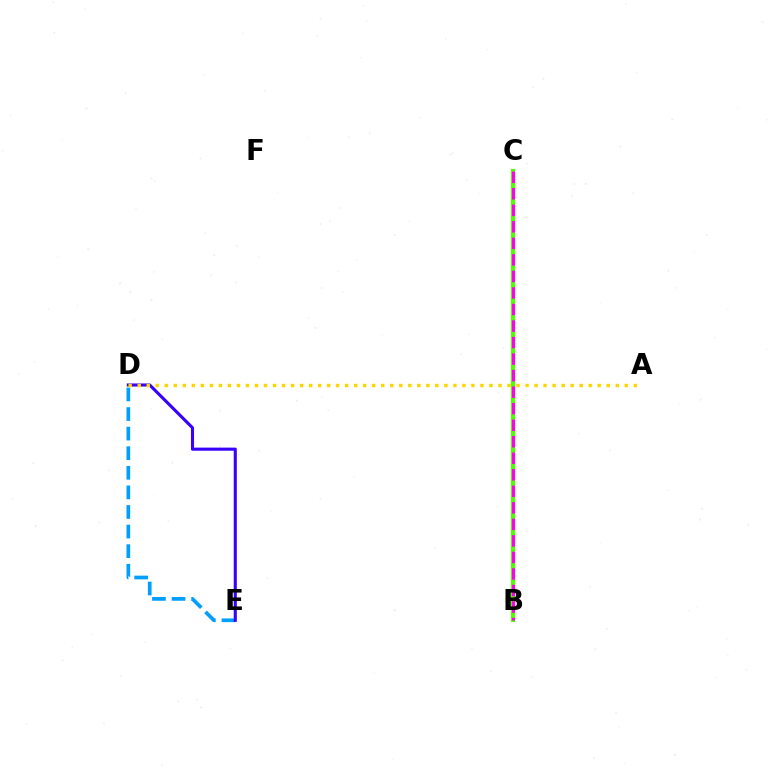{('D', 'E'): [{'color': '#009eff', 'line_style': 'dashed', 'thickness': 2.66}, {'color': '#3700ff', 'line_style': 'solid', 'thickness': 2.22}], ('B', 'C'): [{'color': '#00ff86', 'line_style': 'dashed', 'thickness': 2.58}, {'color': '#ff0000', 'line_style': 'dashed', 'thickness': 1.78}, {'color': '#4fff00', 'line_style': 'solid', 'thickness': 2.98}, {'color': '#ff00ed', 'line_style': 'dashed', 'thickness': 2.25}], ('A', 'D'): [{'color': '#ffd500', 'line_style': 'dotted', 'thickness': 2.45}]}